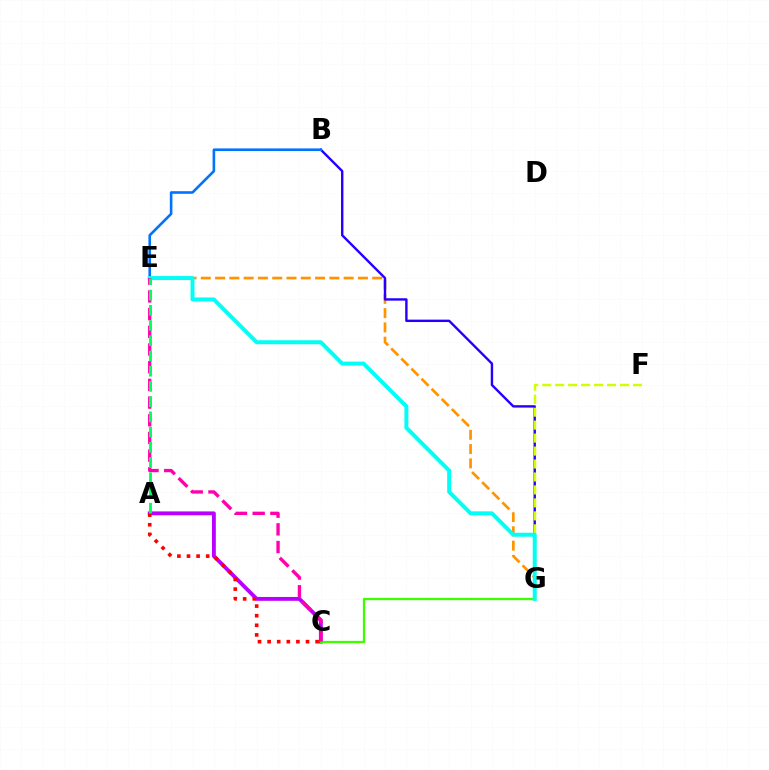{('A', 'C'): [{'color': '#b900ff', 'line_style': 'solid', 'thickness': 2.77}, {'color': '#ff0000', 'line_style': 'dotted', 'thickness': 2.61}], ('E', 'G'): [{'color': '#ff9400', 'line_style': 'dashed', 'thickness': 1.94}, {'color': '#00fff6', 'line_style': 'solid', 'thickness': 2.86}], ('B', 'G'): [{'color': '#2500ff', 'line_style': 'solid', 'thickness': 1.72}], ('C', 'G'): [{'color': '#3dff00', 'line_style': 'solid', 'thickness': 1.65}], ('F', 'G'): [{'color': '#d1ff00', 'line_style': 'dashed', 'thickness': 1.76}], ('B', 'E'): [{'color': '#0074ff', 'line_style': 'solid', 'thickness': 1.88}], ('C', 'E'): [{'color': '#ff00ac', 'line_style': 'dashed', 'thickness': 2.4}], ('A', 'E'): [{'color': '#00ff5c', 'line_style': 'dashed', 'thickness': 2.07}]}